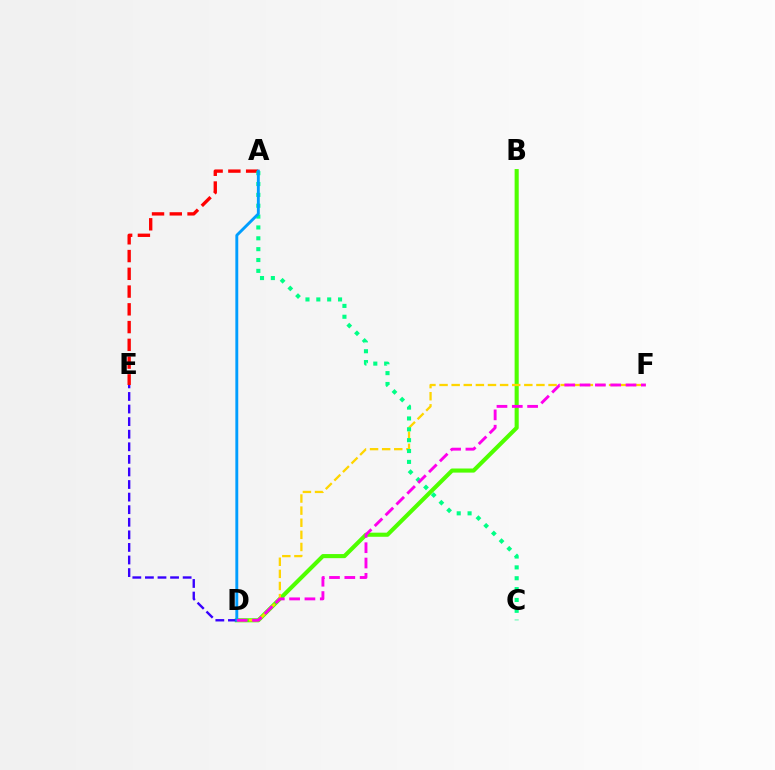{('B', 'D'): [{'color': '#4fff00', 'line_style': 'solid', 'thickness': 2.95}], ('D', 'F'): [{'color': '#ffd500', 'line_style': 'dashed', 'thickness': 1.65}, {'color': '#ff00ed', 'line_style': 'dashed', 'thickness': 2.08}], ('A', 'E'): [{'color': '#ff0000', 'line_style': 'dashed', 'thickness': 2.41}], ('A', 'C'): [{'color': '#00ff86', 'line_style': 'dotted', 'thickness': 2.95}], ('D', 'E'): [{'color': '#3700ff', 'line_style': 'dashed', 'thickness': 1.71}], ('A', 'D'): [{'color': '#009eff', 'line_style': 'solid', 'thickness': 2.08}]}